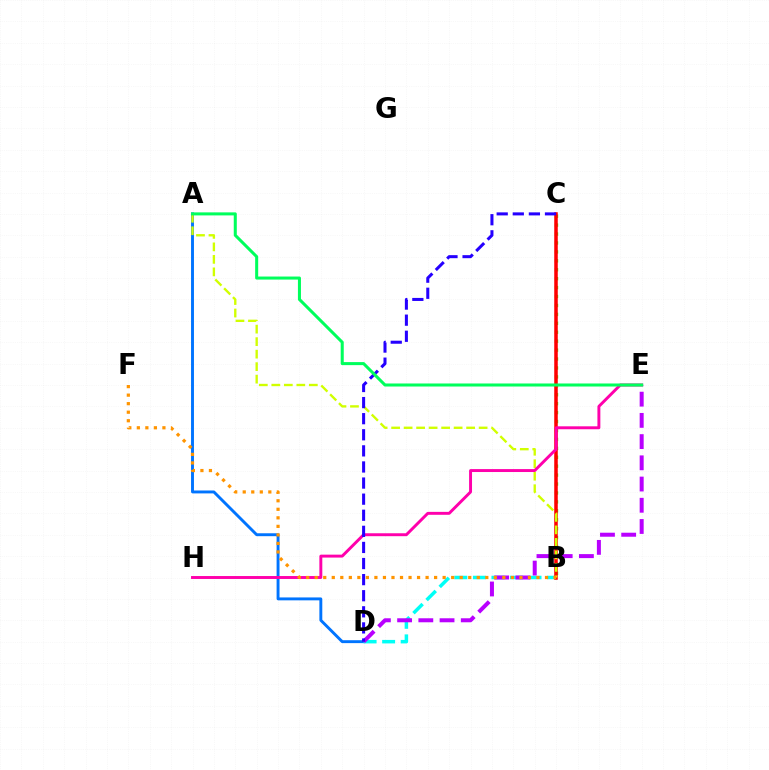{('A', 'D'): [{'color': '#0074ff', 'line_style': 'solid', 'thickness': 2.1}], ('B', 'D'): [{'color': '#00fff6', 'line_style': 'dashed', 'thickness': 2.52}], ('B', 'C'): [{'color': '#3dff00', 'line_style': 'dotted', 'thickness': 2.43}, {'color': '#ff0000', 'line_style': 'solid', 'thickness': 2.54}], ('A', 'B'): [{'color': '#d1ff00', 'line_style': 'dashed', 'thickness': 1.7}], ('E', 'H'): [{'color': '#ff00ac', 'line_style': 'solid', 'thickness': 2.11}], ('D', 'E'): [{'color': '#b900ff', 'line_style': 'dashed', 'thickness': 2.88}], ('C', 'D'): [{'color': '#2500ff', 'line_style': 'dashed', 'thickness': 2.19}], ('A', 'E'): [{'color': '#00ff5c', 'line_style': 'solid', 'thickness': 2.19}], ('B', 'F'): [{'color': '#ff9400', 'line_style': 'dotted', 'thickness': 2.32}]}